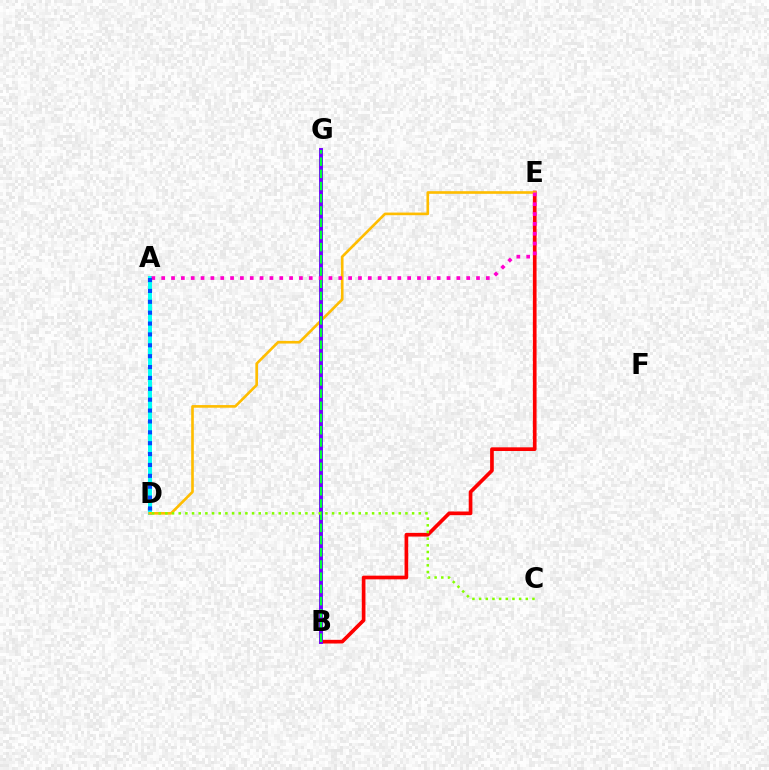{('A', 'D'): [{'color': '#00fff6', 'line_style': 'solid', 'thickness': 2.84}, {'color': '#004bff', 'line_style': 'dotted', 'thickness': 2.96}], ('B', 'E'): [{'color': '#ff0000', 'line_style': 'solid', 'thickness': 2.65}], ('D', 'E'): [{'color': '#ffbd00', 'line_style': 'solid', 'thickness': 1.9}], ('B', 'G'): [{'color': '#7200ff', 'line_style': 'solid', 'thickness': 2.83}, {'color': '#00ff39', 'line_style': 'dashed', 'thickness': 1.66}], ('A', 'E'): [{'color': '#ff00cf', 'line_style': 'dotted', 'thickness': 2.67}], ('C', 'D'): [{'color': '#84ff00', 'line_style': 'dotted', 'thickness': 1.81}]}